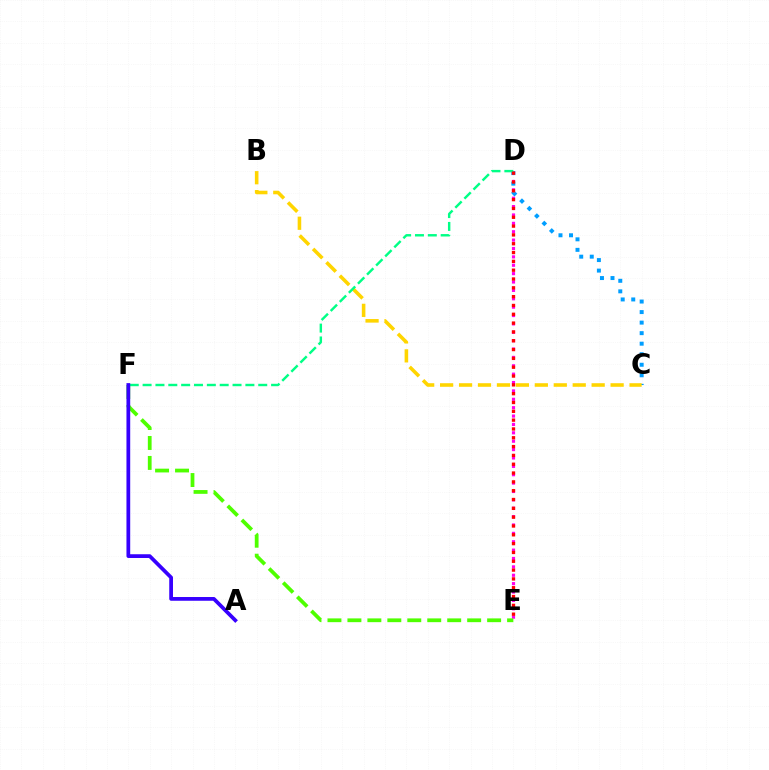{('D', 'E'): [{'color': '#ff00ed', 'line_style': 'dotted', 'thickness': 2.28}, {'color': '#ff0000', 'line_style': 'dotted', 'thickness': 2.4}], ('C', 'D'): [{'color': '#009eff', 'line_style': 'dotted', 'thickness': 2.86}], ('E', 'F'): [{'color': '#4fff00', 'line_style': 'dashed', 'thickness': 2.71}], ('B', 'C'): [{'color': '#ffd500', 'line_style': 'dashed', 'thickness': 2.57}], ('D', 'F'): [{'color': '#00ff86', 'line_style': 'dashed', 'thickness': 1.75}], ('A', 'F'): [{'color': '#3700ff', 'line_style': 'solid', 'thickness': 2.7}]}